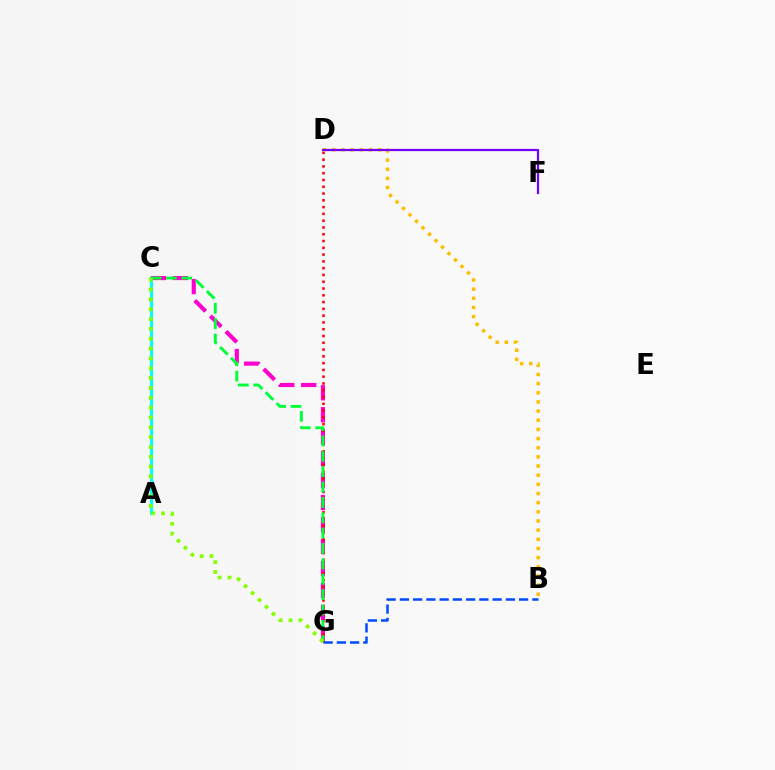{('C', 'G'): [{'color': '#ff00cf', 'line_style': 'dashed', 'thickness': 2.98}, {'color': '#00ff39', 'line_style': 'dashed', 'thickness': 2.09}, {'color': '#84ff00', 'line_style': 'dotted', 'thickness': 2.67}], ('D', 'G'): [{'color': '#ff0000', 'line_style': 'dotted', 'thickness': 1.84}], ('A', 'C'): [{'color': '#00fff6', 'line_style': 'solid', 'thickness': 2.27}], ('B', 'D'): [{'color': '#ffbd00', 'line_style': 'dotted', 'thickness': 2.49}], ('D', 'F'): [{'color': '#7200ff', 'line_style': 'solid', 'thickness': 1.61}], ('B', 'G'): [{'color': '#004bff', 'line_style': 'dashed', 'thickness': 1.8}]}